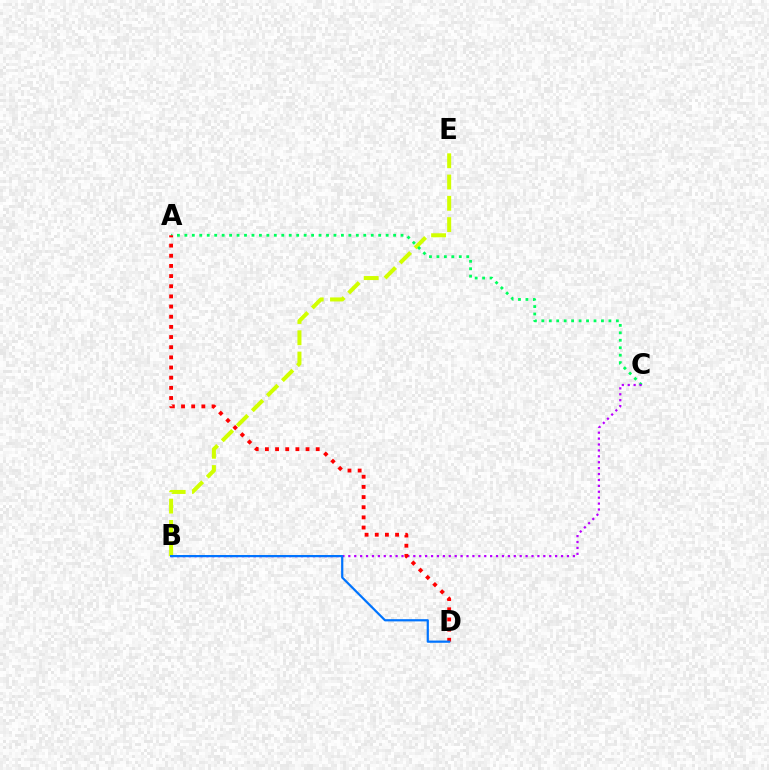{('B', 'E'): [{'color': '#d1ff00', 'line_style': 'dashed', 'thickness': 2.89}], ('A', 'C'): [{'color': '#00ff5c', 'line_style': 'dotted', 'thickness': 2.03}], ('B', 'C'): [{'color': '#b900ff', 'line_style': 'dotted', 'thickness': 1.61}], ('A', 'D'): [{'color': '#ff0000', 'line_style': 'dotted', 'thickness': 2.76}], ('B', 'D'): [{'color': '#0074ff', 'line_style': 'solid', 'thickness': 1.59}]}